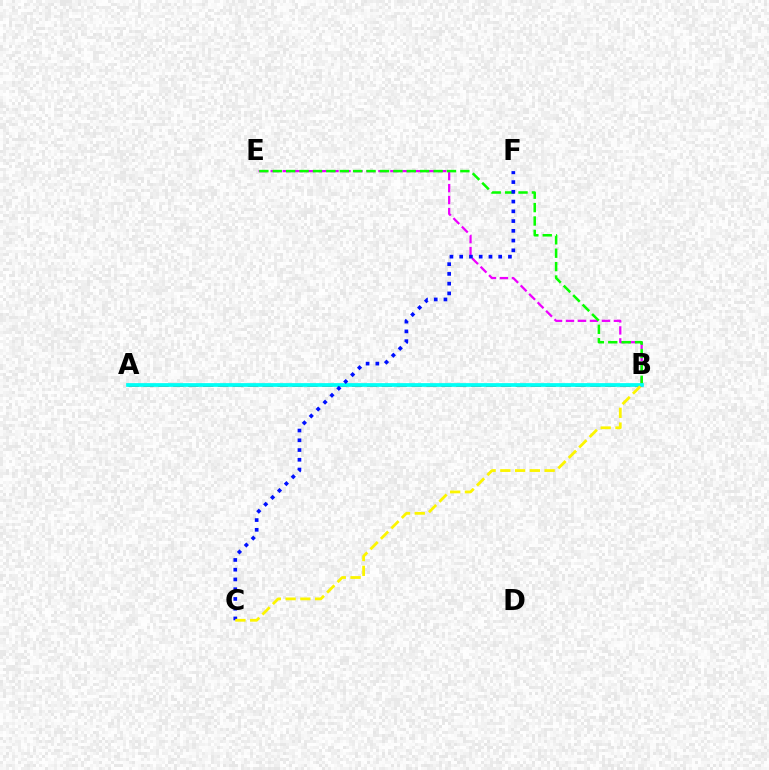{('B', 'E'): [{'color': '#ee00ff', 'line_style': 'dashed', 'thickness': 1.63}, {'color': '#08ff00', 'line_style': 'dashed', 'thickness': 1.82}], ('A', 'B'): [{'color': '#ff0000', 'line_style': 'dashed', 'thickness': 2.02}, {'color': '#00fff6', 'line_style': 'solid', 'thickness': 2.7}], ('C', 'F'): [{'color': '#0010ff', 'line_style': 'dotted', 'thickness': 2.65}], ('B', 'C'): [{'color': '#fcf500', 'line_style': 'dashed', 'thickness': 2.01}]}